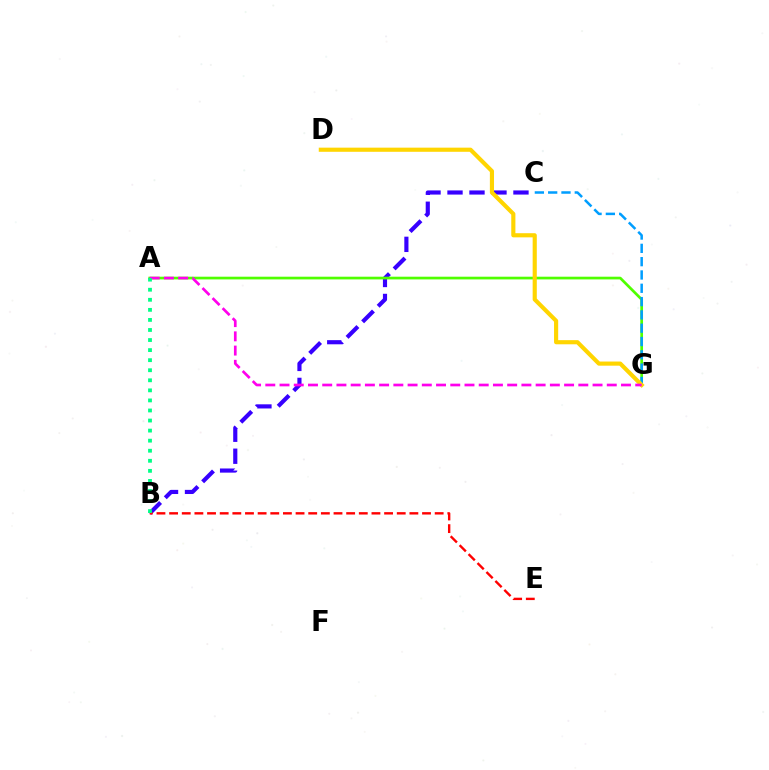{('B', 'C'): [{'color': '#3700ff', 'line_style': 'dashed', 'thickness': 2.99}], ('B', 'E'): [{'color': '#ff0000', 'line_style': 'dashed', 'thickness': 1.72}], ('A', 'G'): [{'color': '#4fff00', 'line_style': 'solid', 'thickness': 1.95}, {'color': '#ff00ed', 'line_style': 'dashed', 'thickness': 1.93}], ('C', 'G'): [{'color': '#009eff', 'line_style': 'dashed', 'thickness': 1.81}], ('D', 'G'): [{'color': '#ffd500', 'line_style': 'solid', 'thickness': 2.98}], ('A', 'B'): [{'color': '#00ff86', 'line_style': 'dotted', 'thickness': 2.73}]}